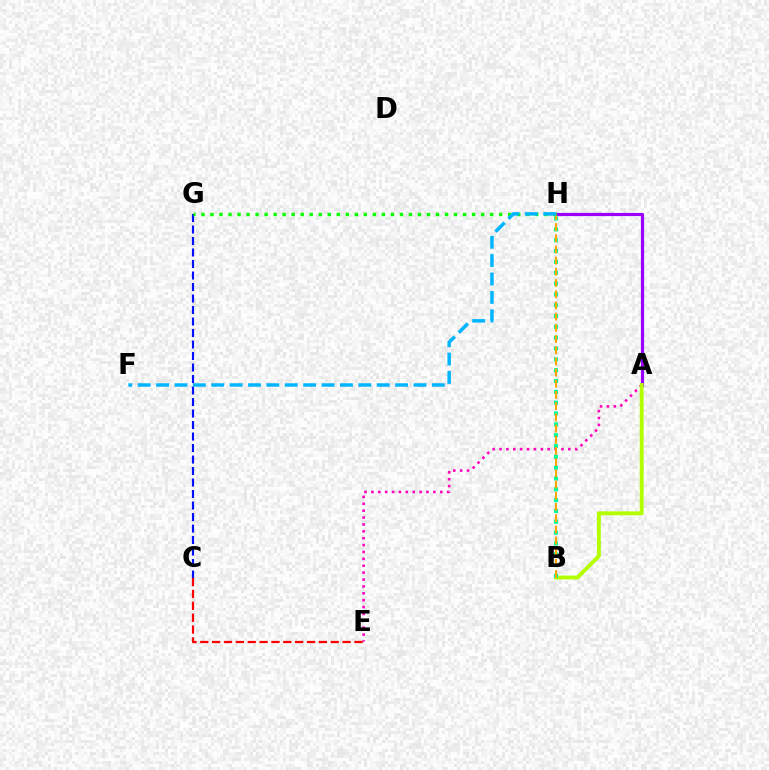{('A', 'E'): [{'color': '#ff00bd', 'line_style': 'dotted', 'thickness': 1.87}], ('A', 'H'): [{'color': '#9b00ff', 'line_style': 'solid', 'thickness': 2.3}], ('C', 'G'): [{'color': '#0010ff', 'line_style': 'dashed', 'thickness': 1.56}], ('A', 'B'): [{'color': '#b3ff00', 'line_style': 'solid', 'thickness': 2.8}], ('C', 'E'): [{'color': '#ff0000', 'line_style': 'dashed', 'thickness': 1.61}], ('B', 'H'): [{'color': '#00ff9d', 'line_style': 'dotted', 'thickness': 2.94}, {'color': '#ffa500', 'line_style': 'dashed', 'thickness': 1.52}], ('G', 'H'): [{'color': '#08ff00', 'line_style': 'dotted', 'thickness': 2.45}], ('F', 'H'): [{'color': '#00b5ff', 'line_style': 'dashed', 'thickness': 2.5}]}